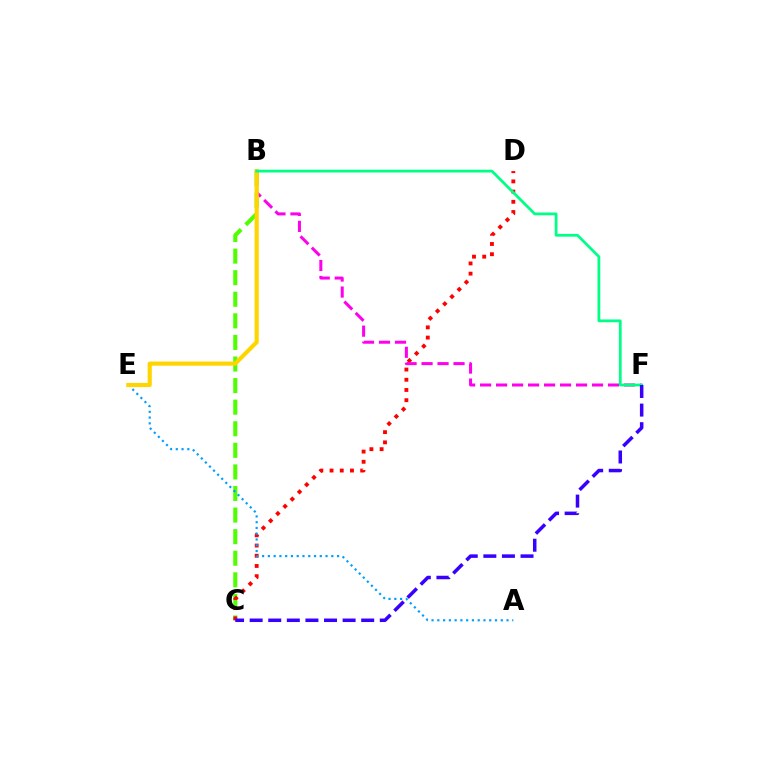{('B', 'C'): [{'color': '#4fff00', 'line_style': 'dashed', 'thickness': 2.93}], ('C', 'D'): [{'color': '#ff0000', 'line_style': 'dotted', 'thickness': 2.77}], ('B', 'F'): [{'color': '#ff00ed', 'line_style': 'dashed', 'thickness': 2.17}, {'color': '#00ff86', 'line_style': 'solid', 'thickness': 1.99}], ('A', 'E'): [{'color': '#009eff', 'line_style': 'dotted', 'thickness': 1.57}], ('B', 'E'): [{'color': '#ffd500', 'line_style': 'solid', 'thickness': 2.99}], ('C', 'F'): [{'color': '#3700ff', 'line_style': 'dashed', 'thickness': 2.53}]}